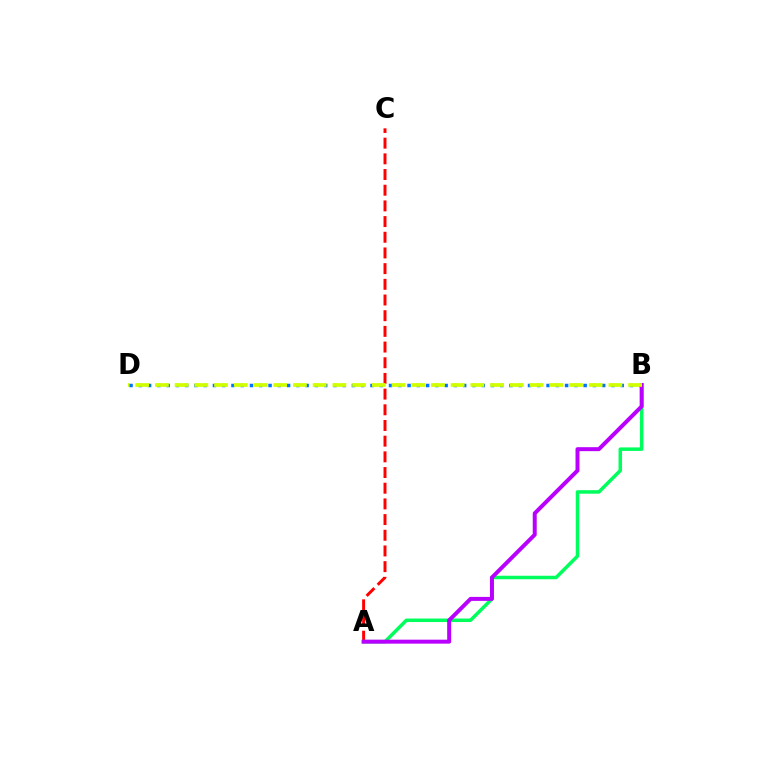{('A', 'C'): [{'color': '#ff0000', 'line_style': 'dashed', 'thickness': 2.13}], ('A', 'B'): [{'color': '#00ff5c', 'line_style': 'solid', 'thickness': 2.52}, {'color': '#b900ff', 'line_style': 'solid', 'thickness': 2.87}], ('B', 'D'): [{'color': '#0074ff', 'line_style': 'dotted', 'thickness': 2.52}, {'color': '#d1ff00', 'line_style': 'dashed', 'thickness': 2.68}]}